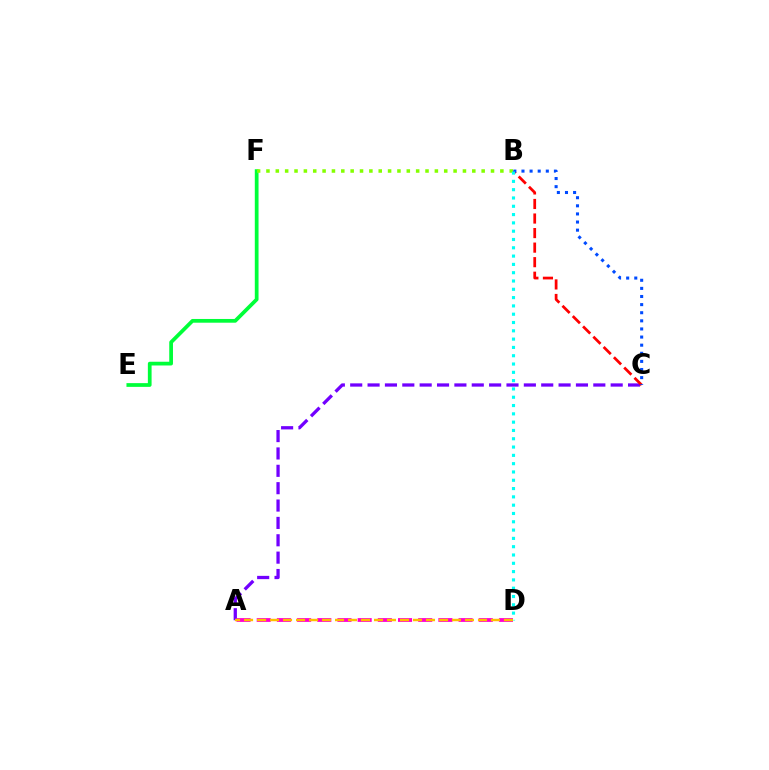{('A', 'C'): [{'color': '#7200ff', 'line_style': 'dashed', 'thickness': 2.36}], ('B', 'C'): [{'color': '#ff0000', 'line_style': 'dashed', 'thickness': 1.98}, {'color': '#004bff', 'line_style': 'dotted', 'thickness': 2.2}], ('E', 'F'): [{'color': '#00ff39', 'line_style': 'solid', 'thickness': 2.69}], ('A', 'D'): [{'color': '#ff00cf', 'line_style': 'dashed', 'thickness': 2.74}, {'color': '#ffbd00', 'line_style': 'dashed', 'thickness': 1.77}], ('B', 'F'): [{'color': '#84ff00', 'line_style': 'dotted', 'thickness': 2.54}], ('B', 'D'): [{'color': '#00fff6', 'line_style': 'dotted', 'thickness': 2.26}]}